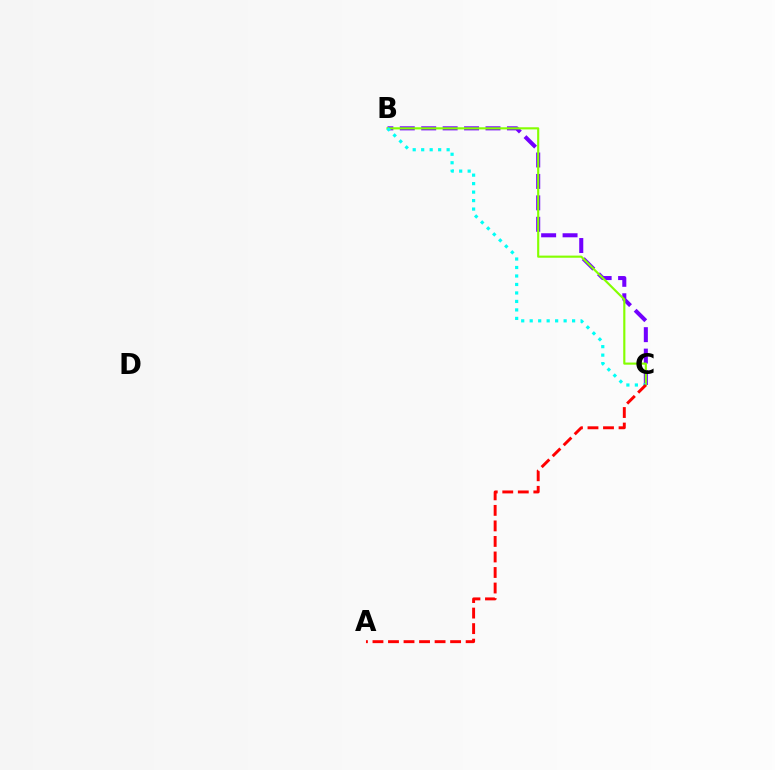{('B', 'C'): [{'color': '#7200ff', 'line_style': 'dashed', 'thickness': 2.91}, {'color': '#84ff00', 'line_style': 'solid', 'thickness': 1.54}, {'color': '#00fff6', 'line_style': 'dotted', 'thickness': 2.3}], ('A', 'C'): [{'color': '#ff0000', 'line_style': 'dashed', 'thickness': 2.11}]}